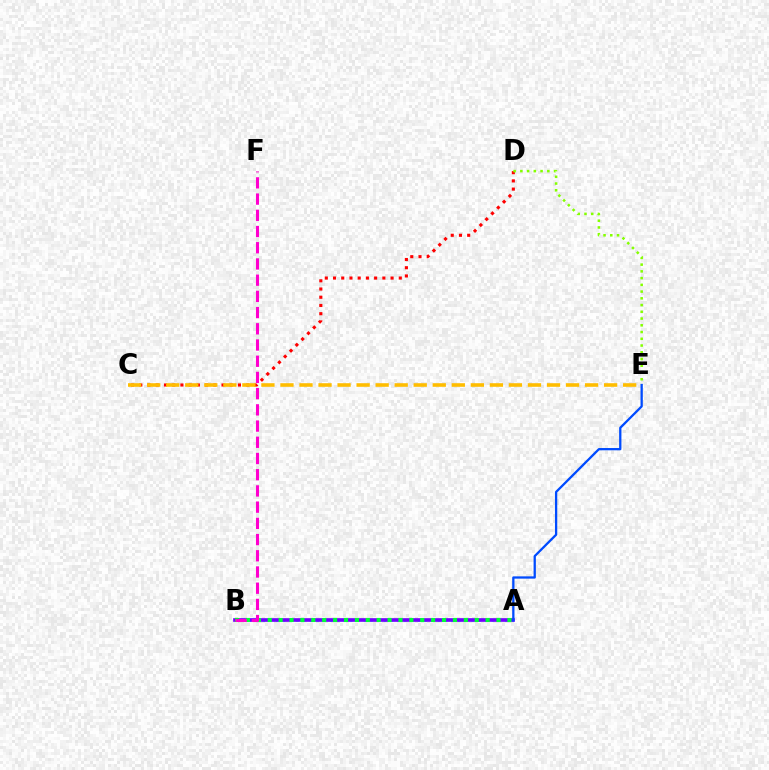{('A', 'B'): [{'color': '#00fff6', 'line_style': 'dotted', 'thickness': 1.83}, {'color': '#7200ff', 'line_style': 'solid', 'thickness': 2.64}, {'color': '#00ff39', 'line_style': 'dotted', 'thickness': 2.96}], ('C', 'D'): [{'color': '#ff0000', 'line_style': 'dotted', 'thickness': 2.23}], ('D', 'E'): [{'color': '#84ff00', 'line_style': 'dotted', 'thickness': 1.83}], ('A', 'E'): [{'color': '#004bff', 'line_style': 'solid', 'thickness': 1.64}], ('B', 'F'): [{'color': '#ff00cf', 'line_style': 'dashed', 'thickness': 2.2}], ('C', 'E'): [{'color': '#ffbd00', 'line_style': 'dashed', 'thickness': 2.59}]}